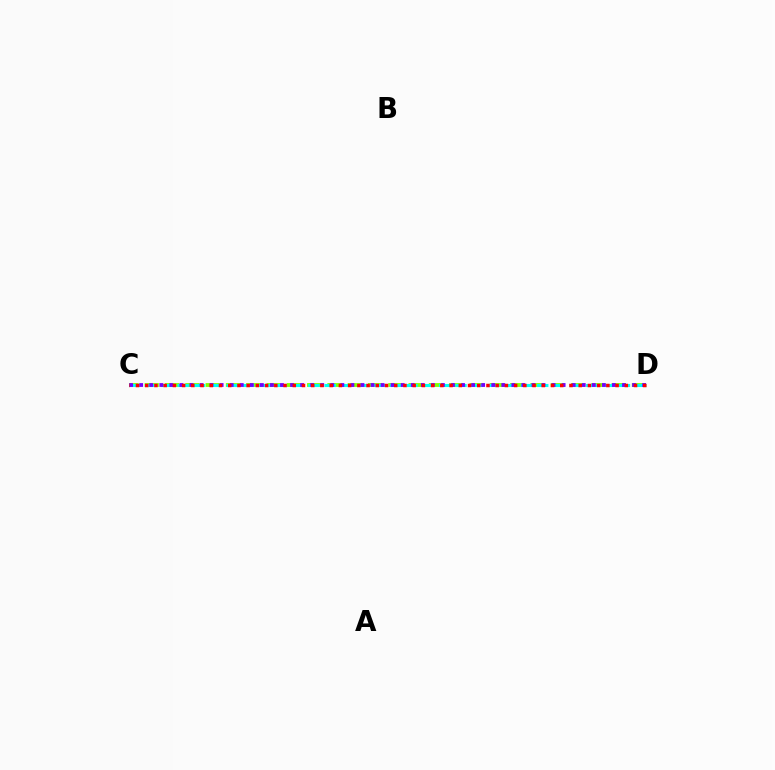{('C', 'D'): [{'color': '#84ff00', 'line_style': 'dashed', 'thickness': 2.76}, {'color': '#00fff6', 'line_style': 'dashed', 'thickness': 2.22}, {'color': '#7200ff', 'line_style': 'dotted', 'thickness': 2.73}, {'color': '#ff0000', 'line_style': 'dotted', 'thickness': 2.51}]}